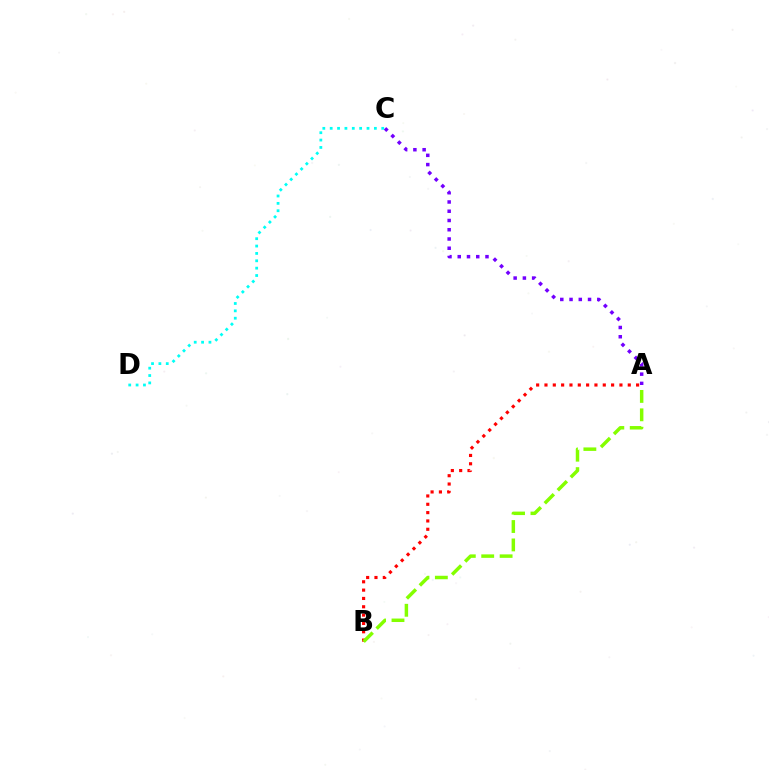{('A', 'C'): [{'color': '#7200ff', 'line_style': 'dotted', 'thickness': 2.51}], ('C', 'D'): [{'color': '#00fff6', 'line_style': 'dotted', 'thickness': 2.0}], ('A', 'B'): [{'color': '#ff0000', 'line_style': 'dotted', 'thickness': 2.26}, {'color': '#84ff00', 'line_style': 'dashed', 'thickness': 2.5}]}